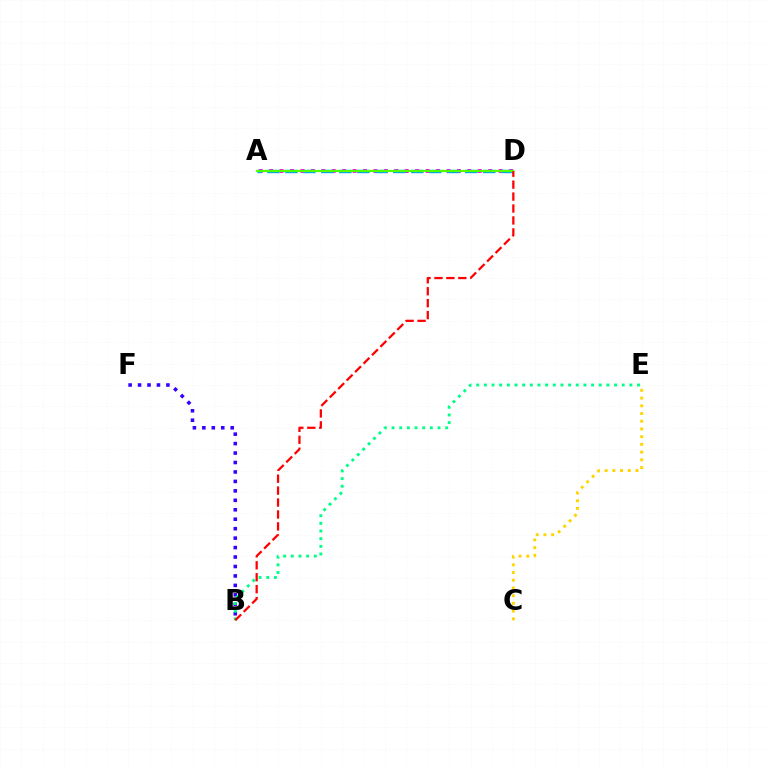{('C', 'E'): [{'color': '#ffd500', 'line_style': 'dotted', 'thickness': 2.1}], ('A', 'D'): [{'color': '#ff00ed', 'line_style': 'dotted', 'thickness': 2.83}, {'color': '#009eff', 'line_style': 'dashed', 'thickness': 2.44}, {'color': '#4fff00', 'line_style': 'solid', 'thickness': 1.61}], ('B', 'F'): [{'color': '#3700ff', 'line_style': 'dotted', 'thickness': 2.57}], ('B', 'E'): [{'color': '#00ff86', 'line_style': 'dotted', 'thickness': 2.08}], ('B', 'D'): [{'color': '#ff0000', 'line_style': 'dashed', 'thickness': 1.62}]}